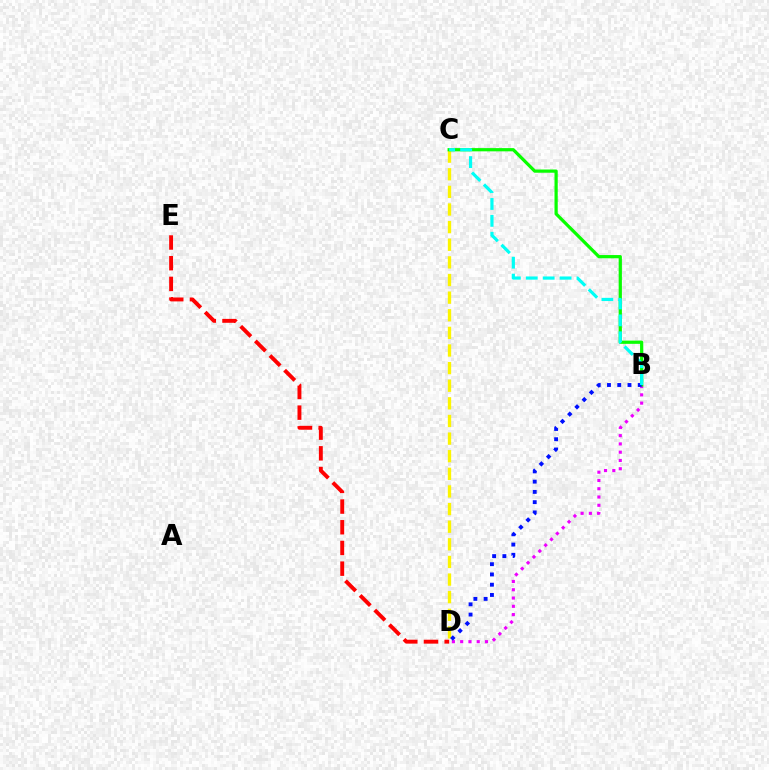{('B', 'D'): [{'color': '#ee00ff', 'line_style': 'dotted', 'thickness': 2.25}, {'color': '#0010ff', 'line_style': 'dotted', 'thickness': 2.79}], ('C', 'D'): [{'color': '#fcf500', 'line_style': 'dashed', 'thickness': 2.39}], ('B', 'C'): [{'color': '#08ff00', 'line_style': 'solid', 'thickness': 2.32}, {'color': '#00fff6', 'line_style': 'dashed', 'thickness': 2.3}], ('D', 'E'): [{'color': '#ff0000', 'line_style': 'dashed', 'thickness': 2.81}]}